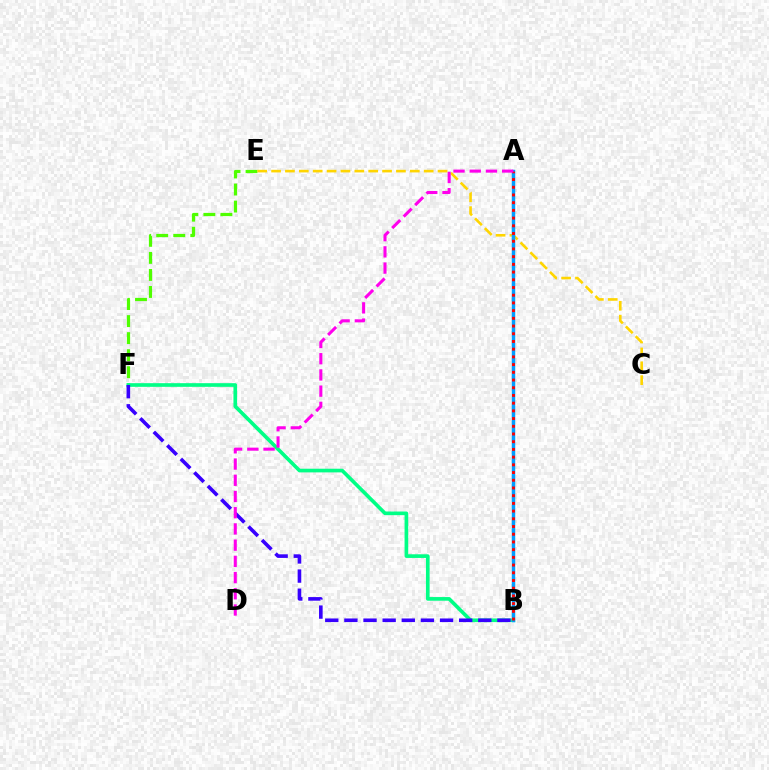{('E', 'F'): [{'color': '#4fff00', 'line_style': 'dashed', 'thickness': 2.31}], ('C', 'E'): [{'color': '#ffd500', 'line_style': 'dashed', 'thickness': 1.88}], ('B', 'F'): [{'color': '#00ff86', 'line_style': 'solid', 'thickness': 2.63}, {'color': '#3700ff', 'line_style': 'dashed', 'thickness': 2.6}], ('A', 'B'): [{'color': '#009eff', 'line_style': 'solid', 'thickness': 2.49}, {'color': '#ff0000', 'line_style': 'dotted', 'thickness': 2.09}], ('A', 'D'): [{'color': '#ff00ed', 'line_style': 'dashed', 'thickness': 2.2}]}